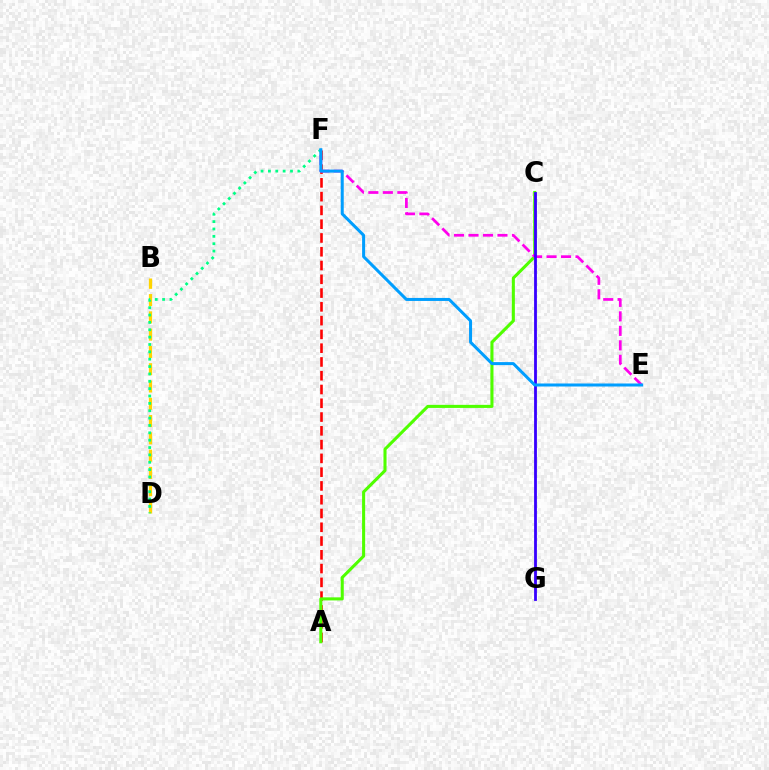{('A', 'F'): [{'color': '#ff0000', 'line_style': 'dashed', 'thickness': 1.87}], ('B', 'D'): [{'color': '#ffd500', 'line_style': 'dashed', 'thickness': 2.35}], ('A', 'C'): [{'color': '#4fff00', 'line_style': 'solid', 'thickness': 2.21}], ('E', 'F'): [{'color': '#ff00ed', 'line_style': 'dashed', 'thickness': 1.97}, {'color': '#009eff', 'line_style': 'solid', 'thickness': 2.17}], ('C', 'G'): [{'color': '#3700ff', 'line_style': 'solid', 'thickness': 2.03}], ('D', 'F'): [{'color': '#00ff86', 'line_style': 'dotted', 'thickness': 2.0}]}